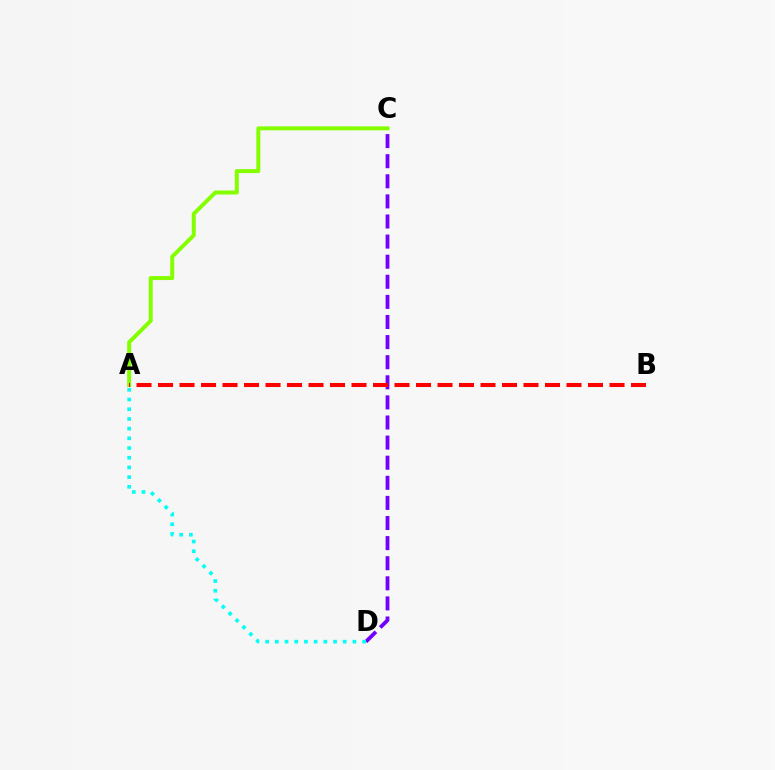{('C', 'D'): [{'color': '#7200ff', 'line_style': 'dashed', 'thickness': 2.73}], ('A', 'C'): [{'color': '#84ff00', 'line_style': 'solid', 'thickness': 2.87}], ('A', 'B'): [{'color': '#ff0000', 'line_style': 'dashed', 'thickness': 2.92}], ('A', 'D'): [{'color': '#00fff6', 'line_style': 'dotted', 'thickness': 2.64}]}